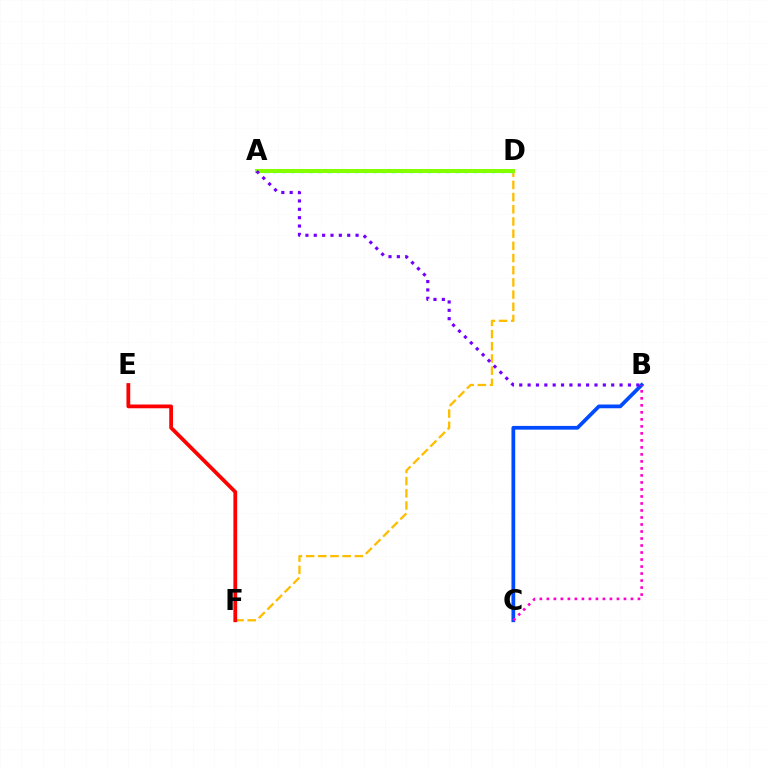{('B', 'C'): [{'color': '#004bff', 'line_style': 'solid', 'thickness': 2.69}, {'color': '#ff00cf', 'line_style': 'dotted', 'thickness': 1.9}], ('A', 'D'): [{'color': '#00ff39', 'line_style': 'solid', 'thickness': 2.67}, {'color': '#00fff6', 'line_style': 'dotted', 'thickness': 2.48}, {'color': '#84ff00', 'line_style': 'solid', 'thickness': 2.89}], ('D', 'F'): [{'color': '#ffbd00', 'line_style': 'dashed', 'thickness': 1.66}], ('E', 'F'): [{'color': '#ff0000', 'line_style': 'solid', 'thickness': 2.71}], ('A', 'B'): [{'color': '#7200ff', 'line_style': 'dotted', 'thickness': 2.27}]}